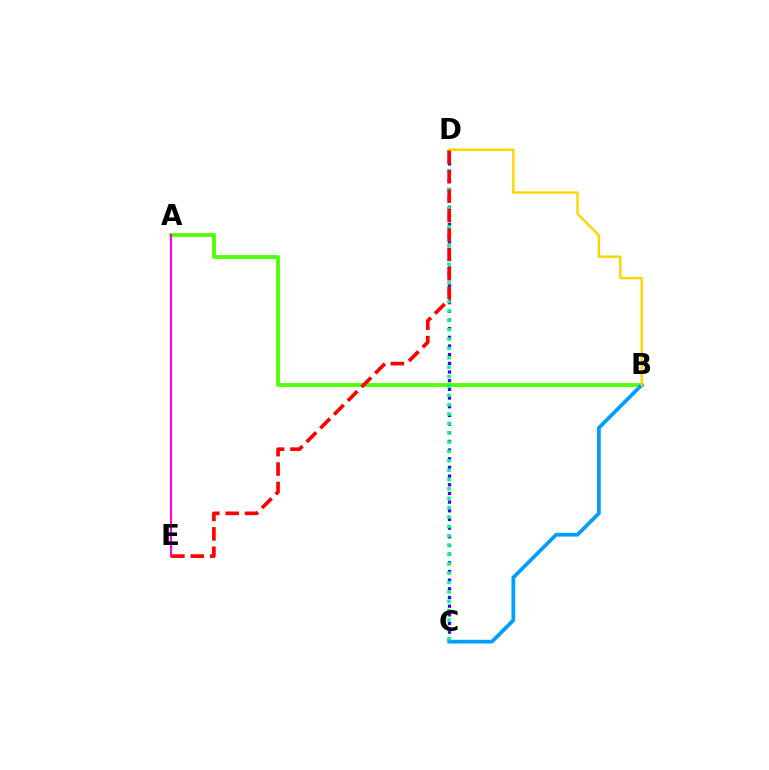{('A', 'B'): [{'color': '#4fff00', 'line_style': 'solid', 'thickness': 2.73}], ('C', 'D'): [{'color': '#3700ff', 'line_style': 'dotted', 'thickness': 2.36}, {'color': '#00ff86', 'line_style': 'dotted', 'thickness': 2.54}], ('B', 'C'): [{'color': '#009eff', 'line_style': 'solid', 'thickness': 2.69}], ('A', 'E'): [{'color': '#ff00ed', 'line_style': 'solid', 'thickness': 1.51}], ('B', 'D'): [{'color': '#ffd500', 'line_style': 'solid', 'thickness': 1.74}], ('D', 'E'): [{'color': '#ff0000', 'line_style': 'dashed', 'thickness': 2.64}]}